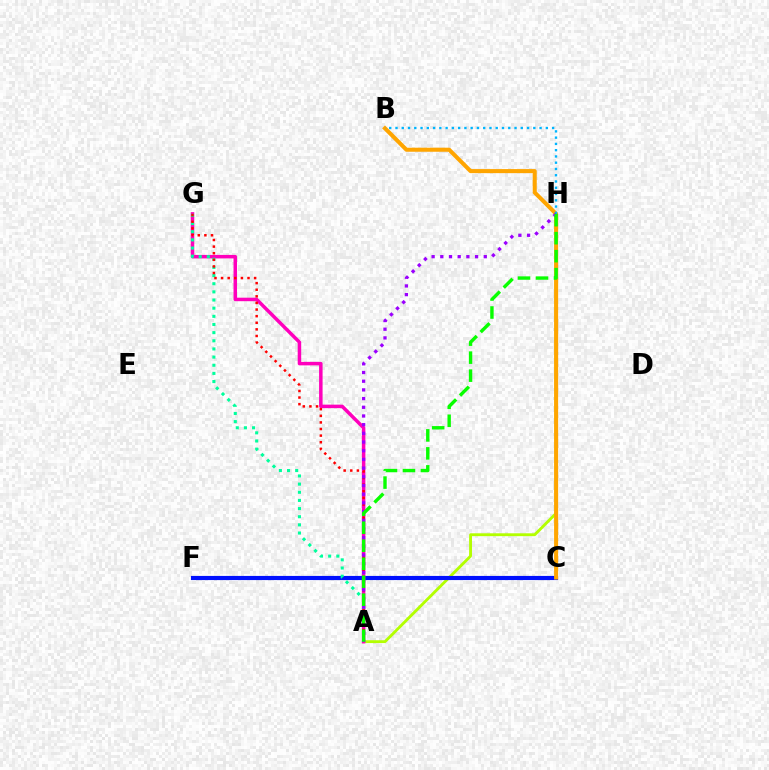{('A', 'H'): [{'color': '#b3ff00', 'line_style': 'solid', 'thickness': 2.06}, {'color': '#9b00ff', 'line_style': 'dotted', 'thickness': 2.36}, {'color': '#08ff00', 'line_style': 'dashed', 'thickness': 2.44}], ('C', 'F'): [{'color': '#0010ff', 'line_style': 'solid', 'thickness': 2.99}], ('B', 'C'): [{'color': '#ffa500', 'line_style': 'solid', 'thickness': 2.92}], ('A', 'G'): [{'color': '#ff00bd', 'line_style': 'solid', 'thickness': 2.52}, {'color': '#00ff9d', 'line_style': 'dotted', 'thickness': 2.22}, {'color': '#ff0000', 'line_style': 'dotted', 'thickness': 1.8}], ('B', 'H'): [{'color': '#00b5ff', 'line_style': 'dotted', 'thickness': 1.7}]}